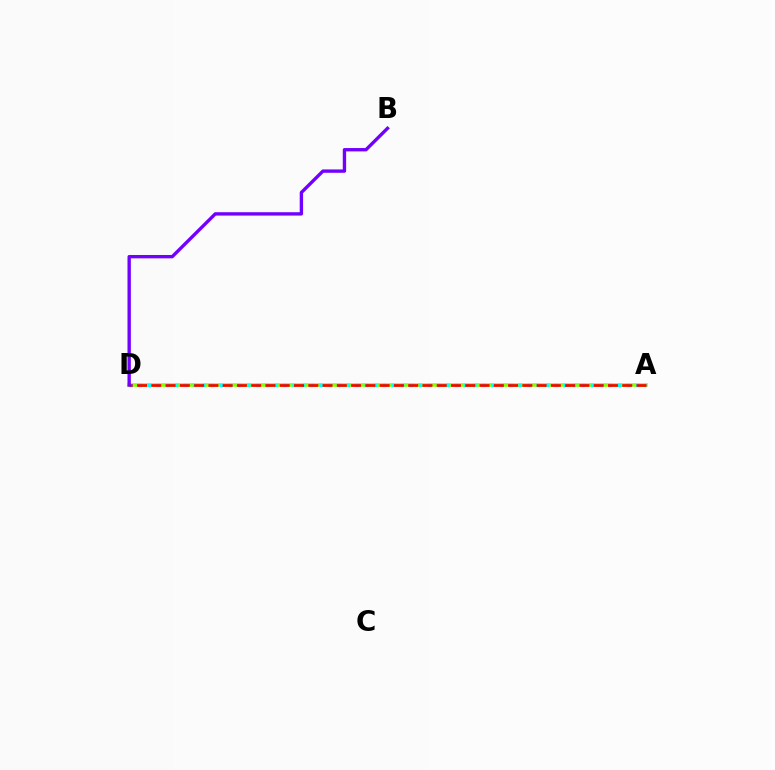{('A', 'D'): [{'color': '#84ff00', 'line_style': 'solid', 'thickness': 2.56}, {'color': '#00fff6', 'line_style': 'dotted', 'thickness': 2.46}, {'color': '#ff0000', 'line_style': 'dashed', 'thickness': 1.94}], ('B', 'D'): [{'color': '#7200ff', 'line_style': 'solid', 'thickness': 2.41}]}